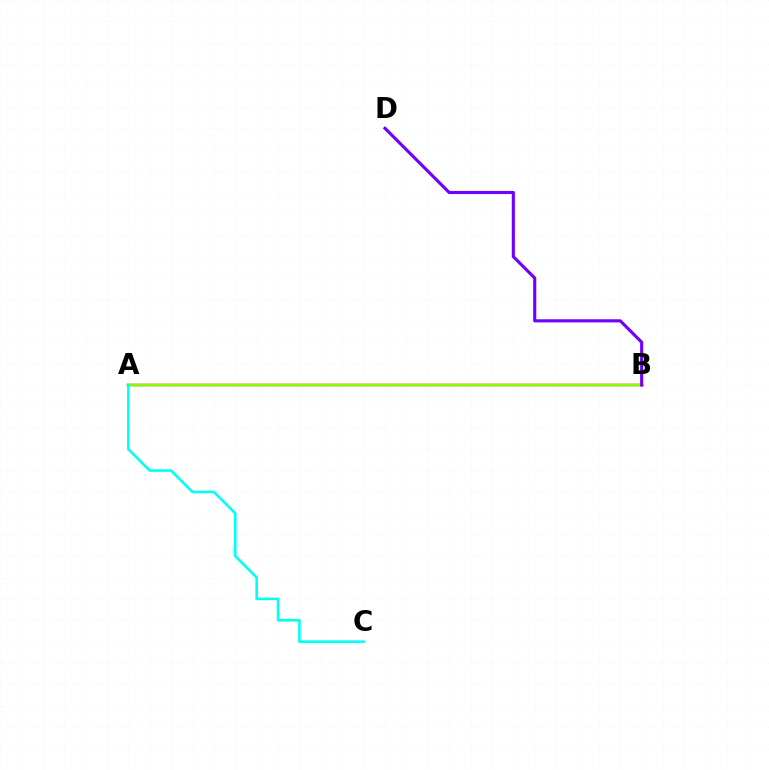{('A', 'B'): [{'color': '#ff0000', 'line_style': 'solid', 'thickness': 1.79}, {'color': '#84ff00', 'line_style': 'solid', 'thickness': 1.73}], ('A', 'C'): [{'color': '#00fff6', 'line_style': 'solid', 'thickness': 1.87}], ('B', 'D'): [{'color': '#7200ff', 'line_style': 'solid', 'thickness': 2.24}]}